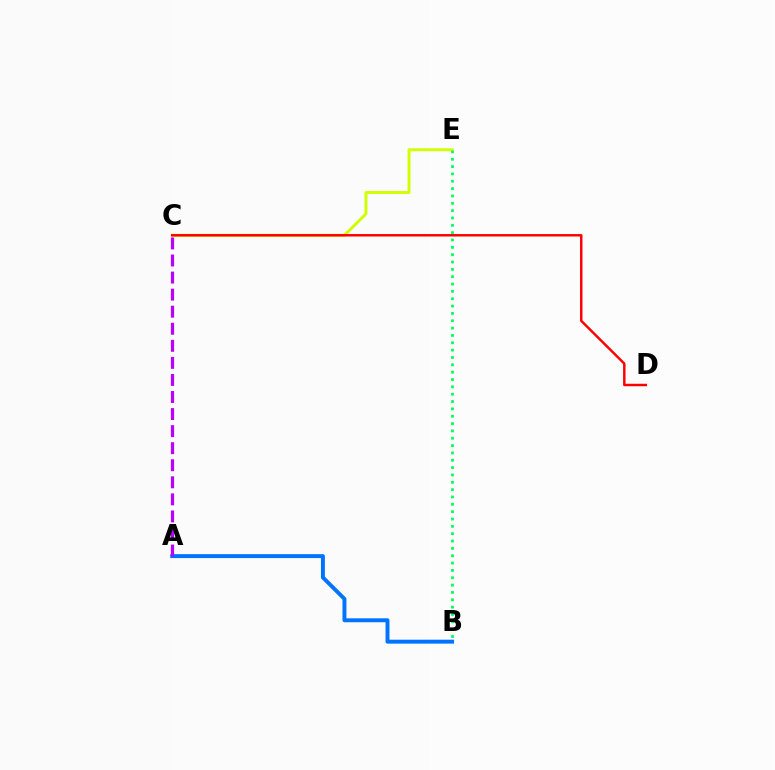{('A', 'B'): [{'color': '#0074ff', 'line_style': 'solid', 'thickness': 2.83}], ('C', 'E'): [{'color': '#d1ff00', 'line_style': 'solid', 'thickness': 2.12}], ('B', 'E'): [{'color': '#00ff5c', 'line_style': 'dotted', 'thickness': 1.99}], ('A', 'C'): [{'color': '#b900ff', 'line_style': 'dashed', 'thickness': 2.32}], ('C', 'D'): [{'color': '#ff0000', 'line_style': 'solid', 'thickness': 1.77}]}